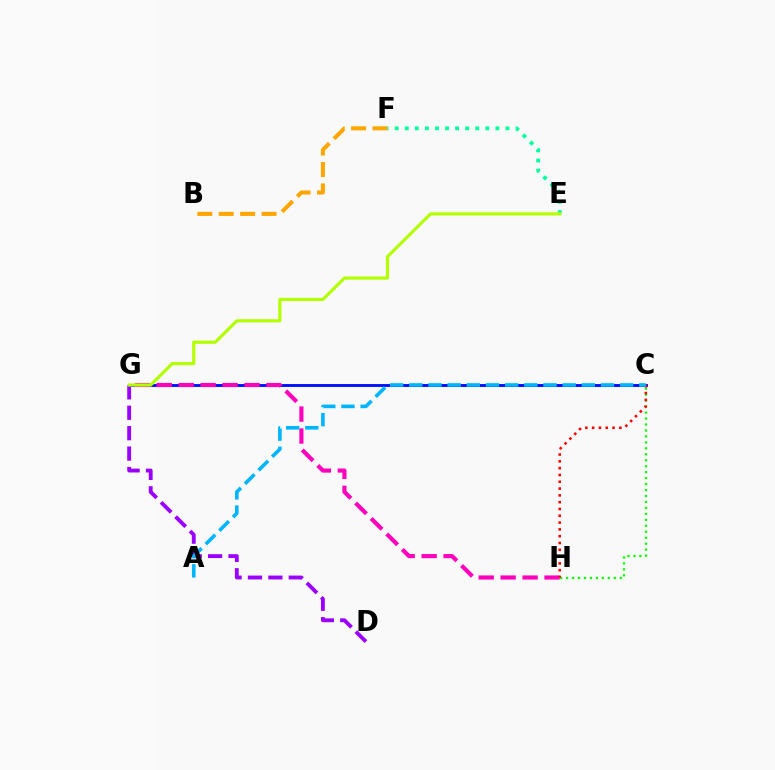{('C', 'G'): [{'color': '#0010ff', 'line_style': 'solid', 'thickness': 2.08}], ('G', 'H'): [{'color': '#ff00bd', 'line_style': 'dashed', 'thickness': 2.98}], ('C', 'H'): [{'color': '#08ff00', 'line_style': 'dotted', 'thickness': 1.62}, {'color': '#ff0000', 'line_style': 'dotted', 'thickness': 1.85}], ('D', 'G'): [{'color': '#9b00ff', 'line_style': 'dashed', 'thickness': 2.77}], ('B', 'F'): [{'color': '#ffa500', 'line_style': 'dashed', 'thickness': 2.91}], ('E', 'F'): [{'color': '#00ff9d', 'line_style': 'dotted', 'thickness': 2.74}], ('A', 'C'): [{'color': '#00b5ff', 'line_style': 'dashed', 'thickness': 2.6}], ('E', 'G'): [{'color': '#b3ff00', 'line_style': 'solid', 'thickness': 2.28}]}